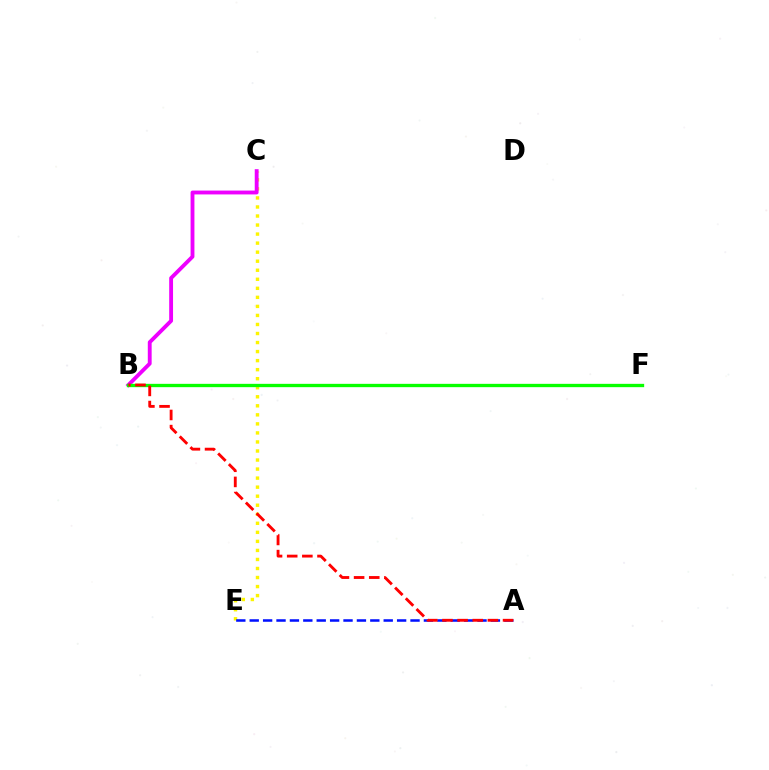{('C', 'E'): [{'color': '#fcf500', 'line_style': 'dotted', 'thickness': 2.46}], ('A', 'E'): [{'color': '#0010ff', 'line_style': 'dashed', 'thickness': 1.82}], ('B', 'F'): [{'color': '#00fff6', 'line_style': 'solid', 'thickness': 1.97}, {'color': '#08ff00', 'line_style': 'solid', 'thickness': 2.4}], ('B', 'C'): [{'color': '#ee00ff', 'line_style': 'solid', 'thickness': 2.78}], ('A', 'B'): [{'color': '#ff0000', 'line_style': 'dashed', 'thickness': 2.06}]}